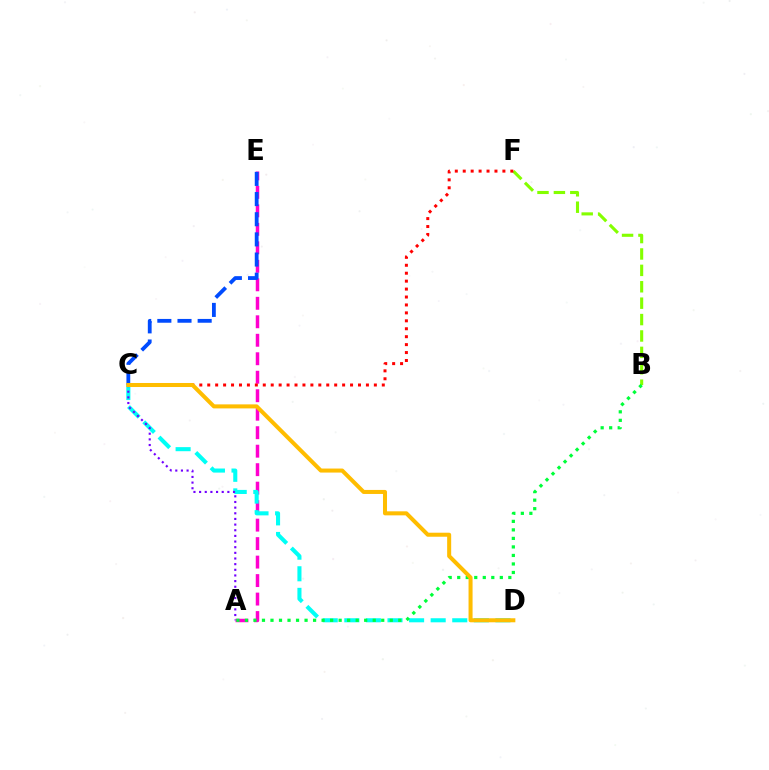{('B', 'F'): [{'color': '#84ff00', 'line_style': 'dashed', 'thickness': 2.23}], ('A', 'E'): [{'color': '#ff00cf', 'line_style': 'dashed', 'thickness': 2.51}], ('C', 'D'): [{'color': '#00fff6', 'line_style': 'dashed', 'thickness': 2.93}, {'color': '#ffbd00', 'line_style': 'solid', 'thickness': 2.9}], ('A', 'C'): [{'color': '#7200ff', 'line_style': 'dotted', 'thickness': 1.54}], ('C', 'E'): [{'color': '#004bff', 'line_style': 'dashed', 'thickness': 2.74}], ('A', 'B'): [{'color': '#00ff39', 'line_style': 'dotted', 'thickness': 2.31}], ('C', 'F'): [{'color': '#ff0000', 'line_style': 'dotted', 'thickness': 2.16}]}